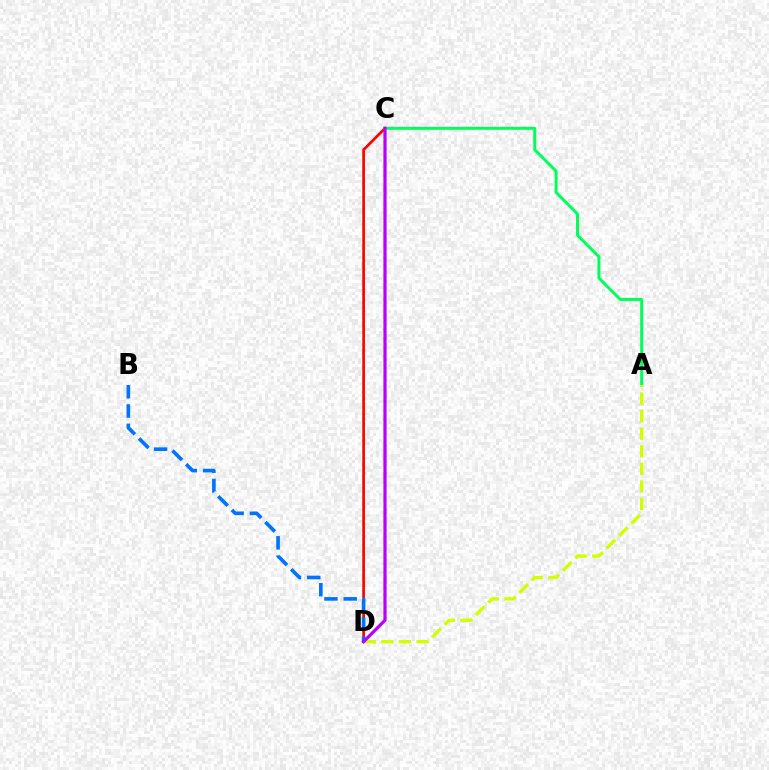{('C', 'D'): [{'color': '#ff0000', 'line_style': 'solid', 'thickness': 1.93}, {'color': '#b900ff', 'line_style': 'solid', 'thickness': 2.31}], ('A', 'C'): [{'color': '#00ff5c', 'line_style': 'solid', 'thickness': 2.15}], ('A', 'D'): [{'color': '#d1ff00', 'line_style': 'dashed', 'thickness': 2.39}], ('B', 'D'): [{'color': '#0074ff', 'line_style': 'dashed', 'thickness': 2.62}]}